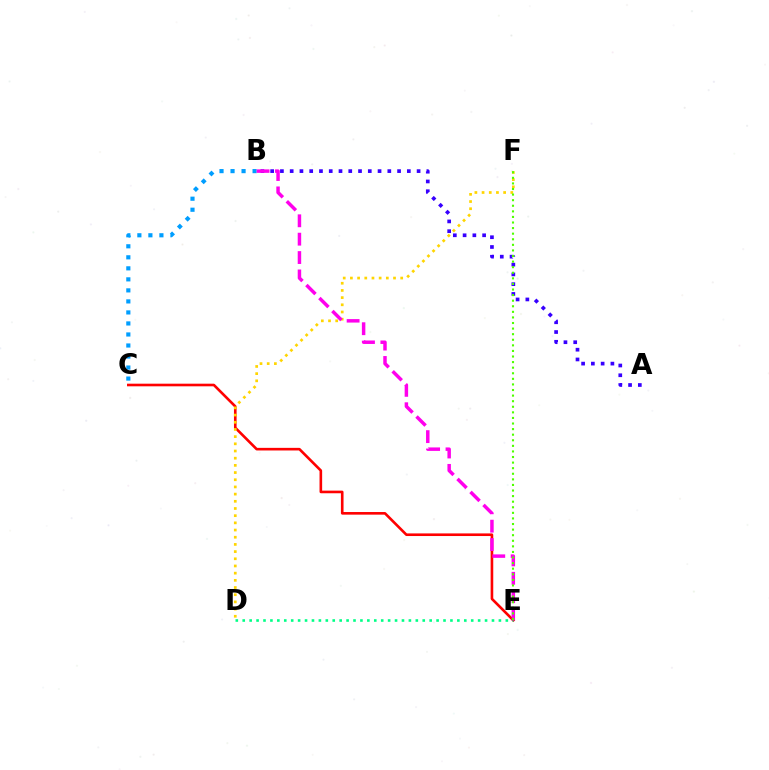{('C', 'E'): [{'color': '#ff0000', 'line_style': 'solid', 'thickness': 1.89}], ('D', 'F'): [{'color': '#ffd500', 'line_style': 'dotted', 'thickness': 1.95}], ('D', 'E'): [{'color': '#00ff86', 'line_style': 'dotted', 'thickness': 1.88}], ('A', 'B'): [{'color': '#3700ff', 'line_style': 'dotted', 'thickness': 2.65}], ('B', 'C'): [{'color': '#009eff', 'line_style': 'dotted', 'thickness': 3.0}], ('B', 'E'): [{'color': '#ff00ed', 'line_style': 'dashed', 'thickness': 2.5}], ('E', 'F'): [{'color': '#4fff00', 'line_style': 'dotted', 'thickness': 1.52}]}